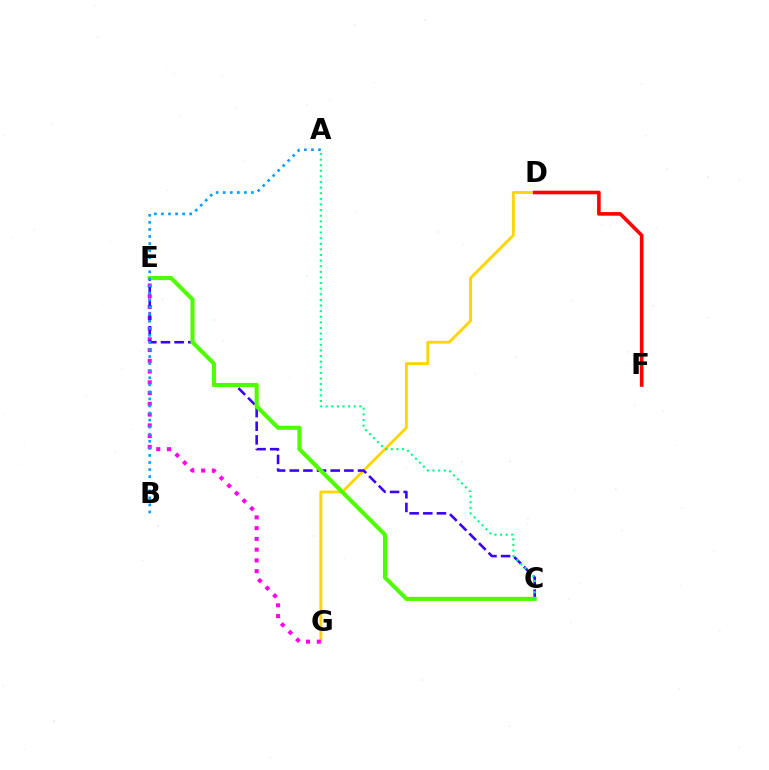{('D', 'G'): [{'color': '#ffd500', 'line_style': 'solid', 'thickness': 2.06}], ('D', 'F'): [{'color': '#ff0000', 'line_style': 'solid', 'thickness': 2.6}], ('E', 'G'): [{'color': '#ff00ed', 'line_style': 'dotted', 'thickness': 2.92}], ('C', 'E'): [{'color': '#3700ff', 'line_style': 'dashed', 'thickness': 1.85}, {'color': '#4fff00', 'line_style': 'solid', 'thickness': 2.95}], ('A', 'C'): [{'color': '#00ff86', 'line_style': 'dotted', 'thickness': 1.53}], ('A', 'B'): [{'color': '#009eff', 'line_style': 'dotted', 'thickness': 1.92}]}